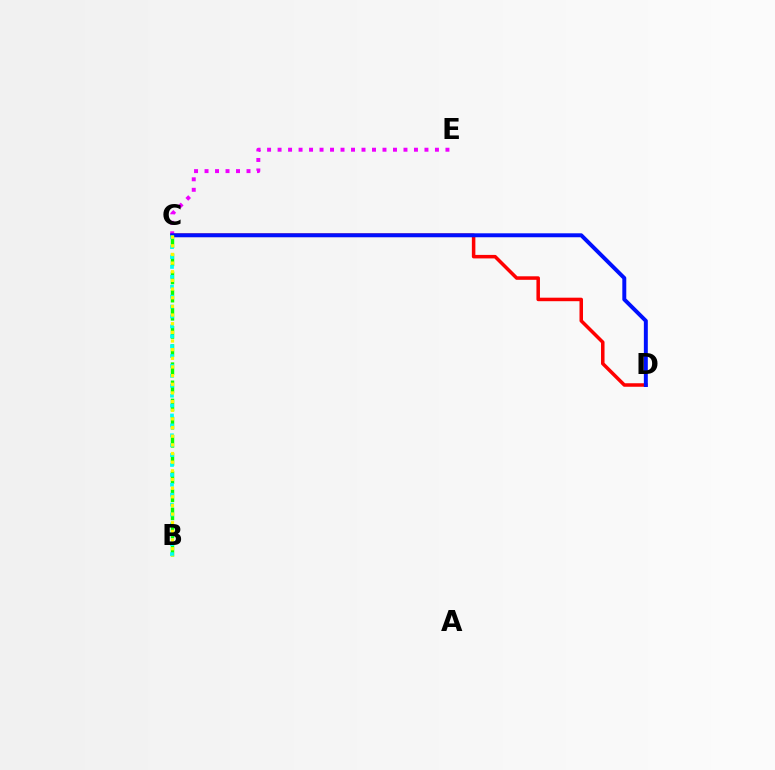{('C', 'D'): [{'color': '#ff0000', 'line_style': 'solid', 'thickness': 2.53}, {'color': '#0010ff', 'line_style': 'solid', 'thickness': 2.85}], ('C', 'E'): [{'color': '#ee00ff', 'line_style': 'dotted', 'thickness': 2.85}], ('B', 'C'): [{'color': '#08ff00', 'line_style': 'dashed', 'thickness': 2.47}, {'color': '#00fff6', 'line_style': 'dotted', 'thickness': 2.69}, {'color': '#fcf500', 'line_style': 'dotted', 'thickness': 2.35}]}